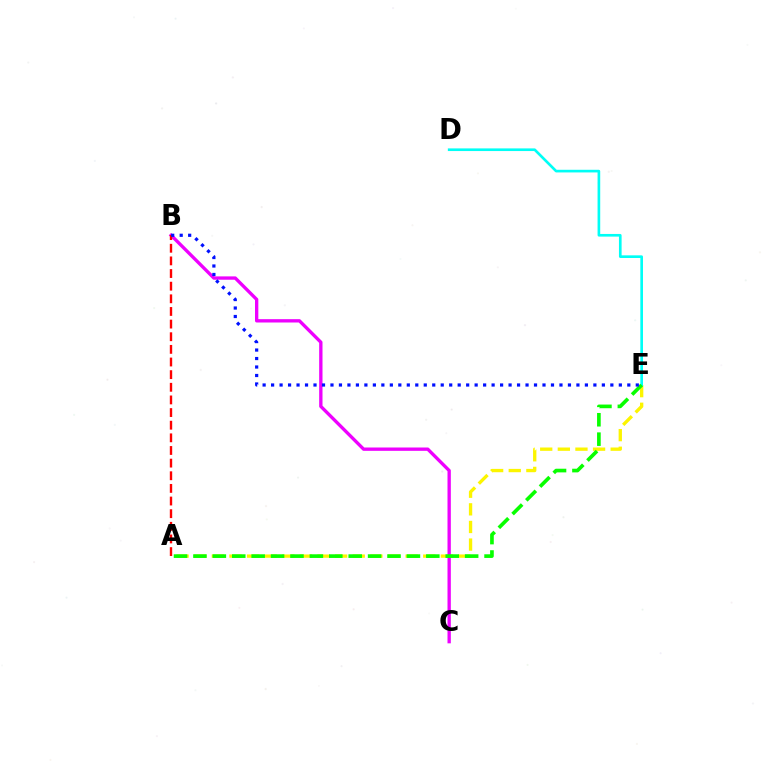{('A', 'E'): [{'color': '#fcf500', 'line_style': 'dashed', 'thickness': 2.39}, {'color': '#08ff00', 'line_style': 'dashed', 'thickness': 2.64}], ('B', 'C'): [{'color': '#ee00ff', 'line_style': 'solid', 'thickness': 2.4}], ('A', 'B'): [{'color': '#ff0000', 'line_style': 'dashed', 'thickness': 1.72}], ('D', 'E'): [{'color': '#00fff6', 'line_style': 'solid', 'thickness': 1.91}], ('B', 'E'): [{'color': '#0010ff', 'line_style': 'dotted', 'thickness': 2.3}]}